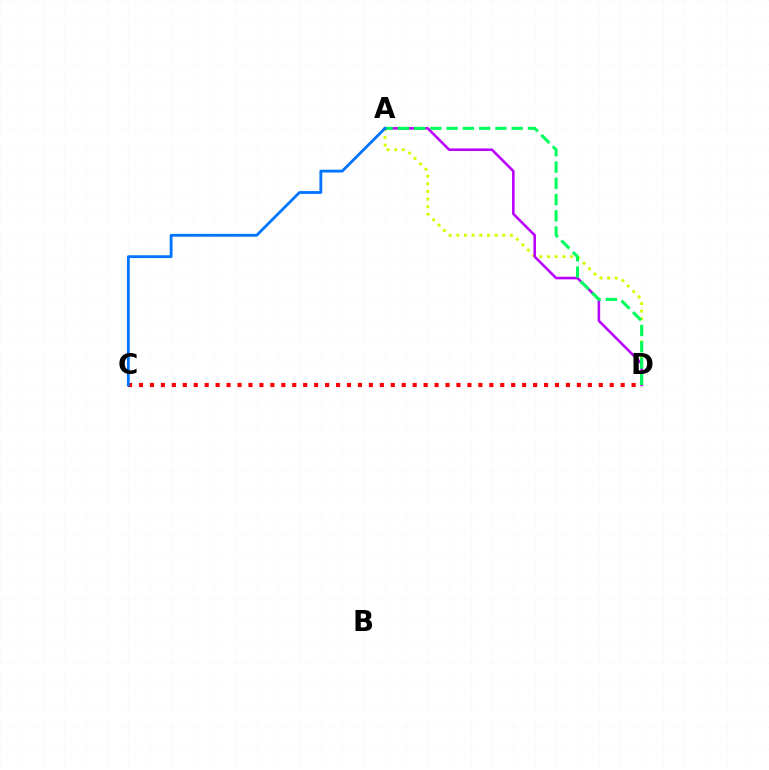{('A', 'D'): [{'color': '#d1ff00', 'line_style': 'dotted', 'thickness': 2.08}, {'color': '#b900ff', 'line_style': 'solid', 'thickness': 1.85}, {'color': '#00ff5c', 'line_style': 'dashed', 'thickness': 2.21}], ('C', 'D'): [{'color': '#ff0000', 'line_style': 'dotted', 'thickness': 2.97}], ('A', 'C'): [{'color': '#0074ff', 'line_style': 'solid', 'thickness': 2.02}]}